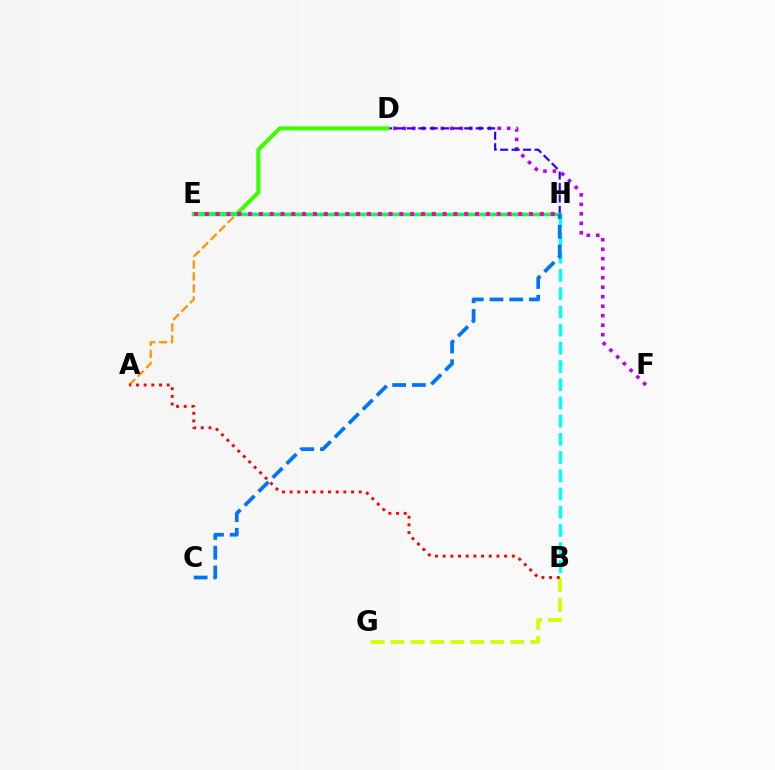{('D', 'F'): [{'color': '#b900ff', 'line_style': 'dotted', 'thickness': 2.58}], ('B', 'G'): [{'color': '#d1ff00', 'line_style': 'dashed', 'thickness': 2.71}], ('D', 'H'): [{'color': '#2500ff', 'line_style': 'dashed', 'thickness': 1.56}], ('A', 'H'): [{'color': '#ff9400', 'line_style': 'dashed', 'thickness': 1.63}], ('D', 'E'): [{'color': '#3dff00', 'line_style': 'solid', 'thickness': 2.95}], ('E', 'H'): [{'color': '#00ff5c', 'line_style': 'solid', 'thickness': 2.5}, {'color': '#ff00ac', 'line_style': 'dotted', 'thickness': 2.94}], ('A', 'B'): [{'color': '#ff0000', 'line_style': 'dotted', 'thickness': 2.09}], ('B', 'H'): [{'color': '#00fff6', 'line_style': 'dashed', 'thickness': 2.47}], ('C', 'H'): [{'color': '#0074ff', 'line_style': 'dashed', 'thickness': 2.68}]}